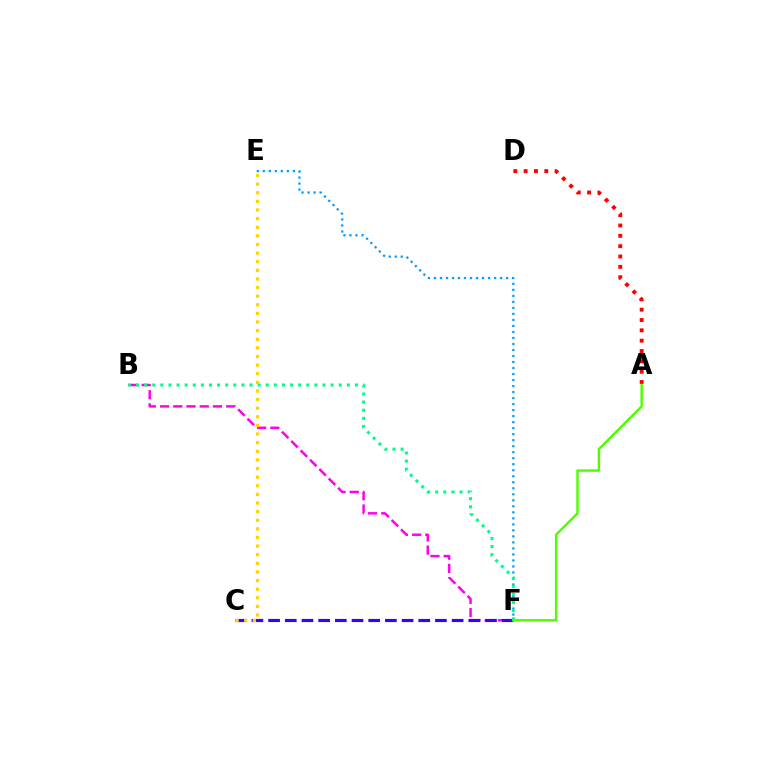{('A', 'D'): [{'color': '#ff0000', 'line_style': 'dotted', 'thickness': 2.81}], ('B', 'F'): [{'color': '#ff00ed', 'line_style': 'dashed', 'thickness': 1.8}, {'color': '#00ff86', 'line_style': 'dotted', 'thickness': 2.2}], ('C', 'F'): [{'color': '#3700ff', 'line_style': 'dashed', 'thickness': 2.27}], ('E', 'F'): [{'color': '#009eff', 'line_style': 'dotted', 'thickness': 1.63}], ('A', 'F'): [{'color': '#4fff00', 'line_style': 'solid', 'thickness': 1.76}], ('C', 'E'): [{'color': '#ffd500', 'line_style': 'dotted', 'thickness': 2.34}]}